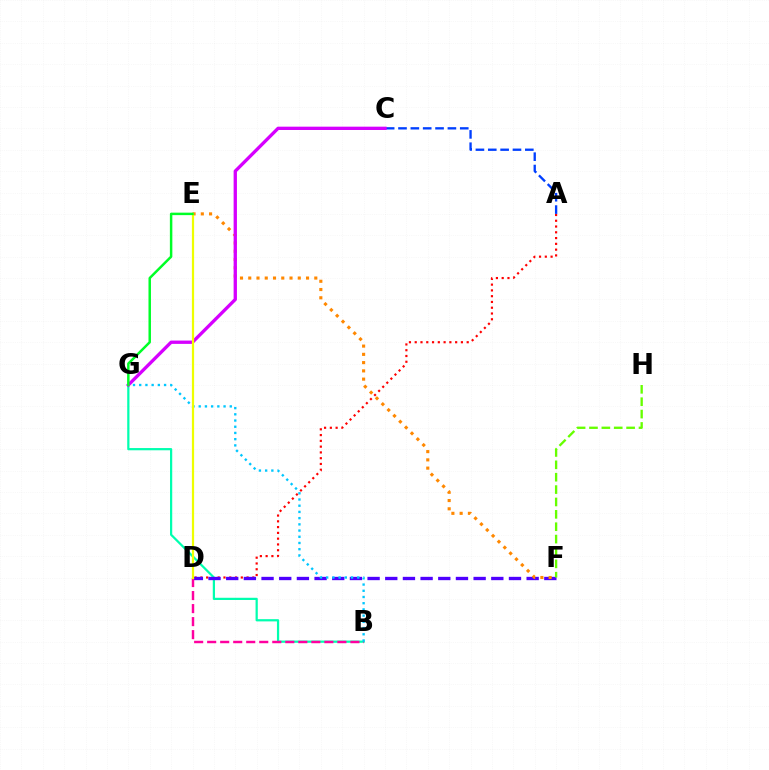{('A', 'D'): [{'color': '#ff0000', 'line_style': 'dotted', 'thickness': 1.57}], ('B', 'G'): [{'color': '#00ffaf', 'line_style': 'solid', 'thickness': 1.61}, {'color': '#00c7ff', 'line_style': 'dotted', 'thickness': 1.69}], ('D', 'F'): [{'color': '#4f00ff', 'line_style': 'dashed', 'thickness': 2.4}], ('B', 'D'): [{'color': '#ff00a0', 'line_style': 'dashed', 'thickness': 1.77}], ('E', 'F'): [{'color': '#ff8800', 'line_style': 'dotted', 'thickness': 2.24}], ('F', 'H'): [{'color': '#66ff00', 'line_style': 'dashed', 'thickness': 1.68}], ('A', 'C'): [{'color': '#003fff', 'line_style': 'dashed', 'thickness': 1.68}], ('C', 'G'): [{'color': '#d600ff', 'line_style': 'solid', 'thickness': 2.39}], ('D', 'E'): [{'color': '#eeff00', 'line_style': 'solid', 'thickness': 1.6}], ('E', 'G'): [{'color': '#00ff27', 'line_style': 'solid', 'thickness': 1.78}]}